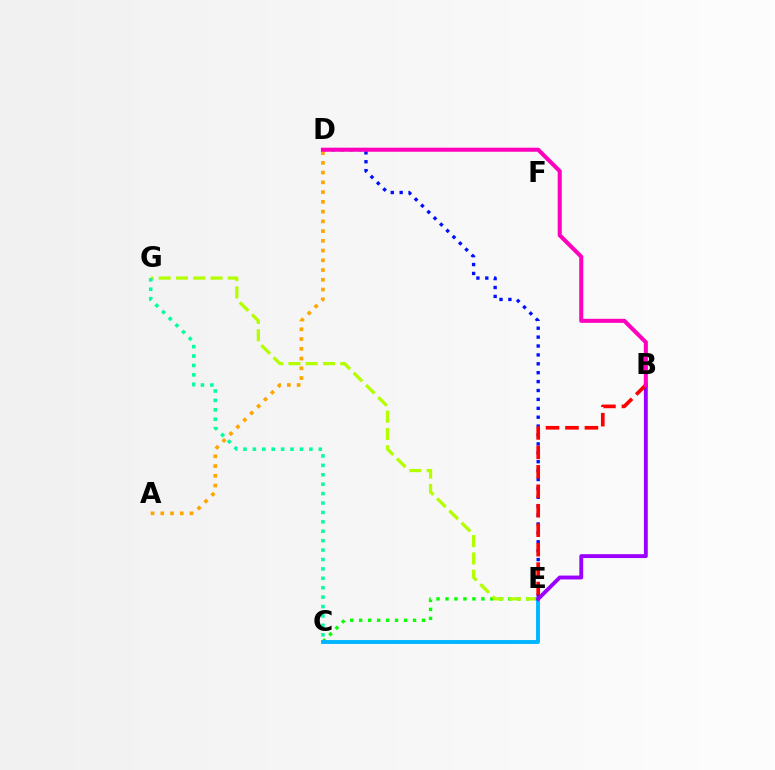{('C', 'E'): [{'color': '#08ff00', 'line_style': 'dotted', 'thickness': 2.44}, {'color': '#00b5ff', 'line_style': 'solid', 'thickness': 2.8}], ('E', 'G'): [{'color': '#b3ff00', 'line_style': 'dashed', 'thickness': 2.35}], ('D', 'E'): [{'color': '#0010ff', 'line_style': 'dotted', 'thickness': 2.42}], ('B', 'E'): [{'color': '#9b00ff', 'line_style': 'solid', 'thickness': 2.79}, {'color': '#ff0000', 'line_style': 'dashed', 'thickness': 2.64}], ('C', 'G'): [{'color': '#00ff9d', 'line_style': 'dotted', 'thickness': 2.56}], ('A', 'D'): [{'color': '#ffa500', 'line_style': 'dotted', 'thickness': 2.65}], ('B', 'D'): [{'color': '#ff00bd', 'line_style': 'solid', 'thickness': 2.92}]}